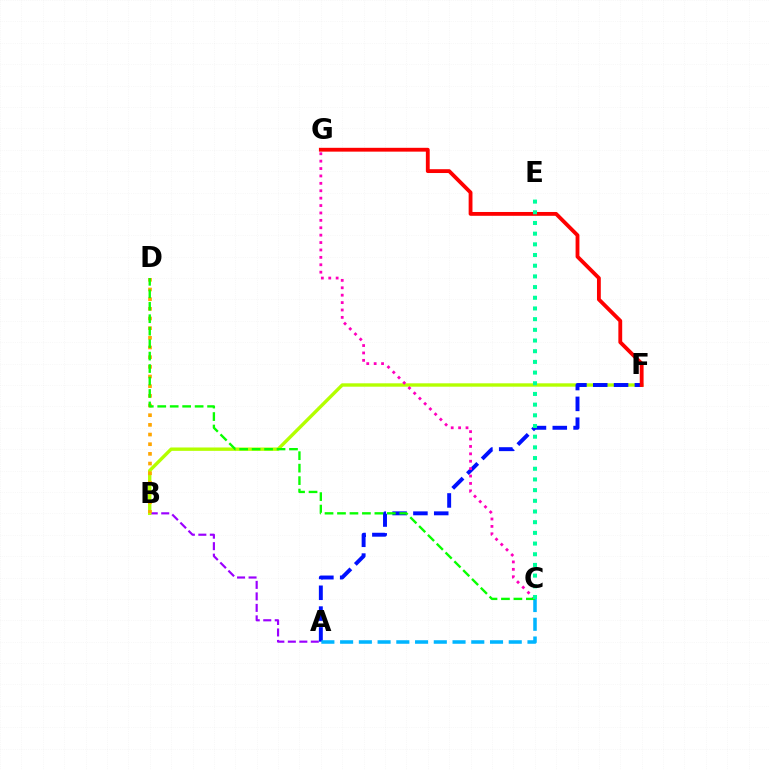{('A', 'B'): [{'color': '#9b00ff', 'line_style': 'dashed', 'thickness': 1.56}], ('B', 'F'): [{'color': '#b3ff00', 'line_style': 'solid', 'thickness': 2.43}], ('B', 'D'): [{'color': '#ffa500', 'line_style': 'dotted', 'thickness': 2.63}], ('A', 'F'): [{'color': '#0010ff', 'line_style': 'dashed', 'thickness': 2.83}], ('C', 'G'): [{'color': '#ff00bd', 'line_style': 'dotted', 'thickness': 2.01}], ('F', 'G'): [{'color': '#ff0000', 'line_style': 'solid', 'thickness': 2.76}], ('A', 'C'): [{'color': '#00b5ff', 'line_style': 'dashed', 'thickness': 2.55}], ('C', 'D'): [{'color': '#08ff00', 'line_style': 'dashed', 'thickness': 1.69}], ('C', 'E'): [{'color': '#00ff9d', 'line_style': 'dotted', 'thickness': 2.9}]}